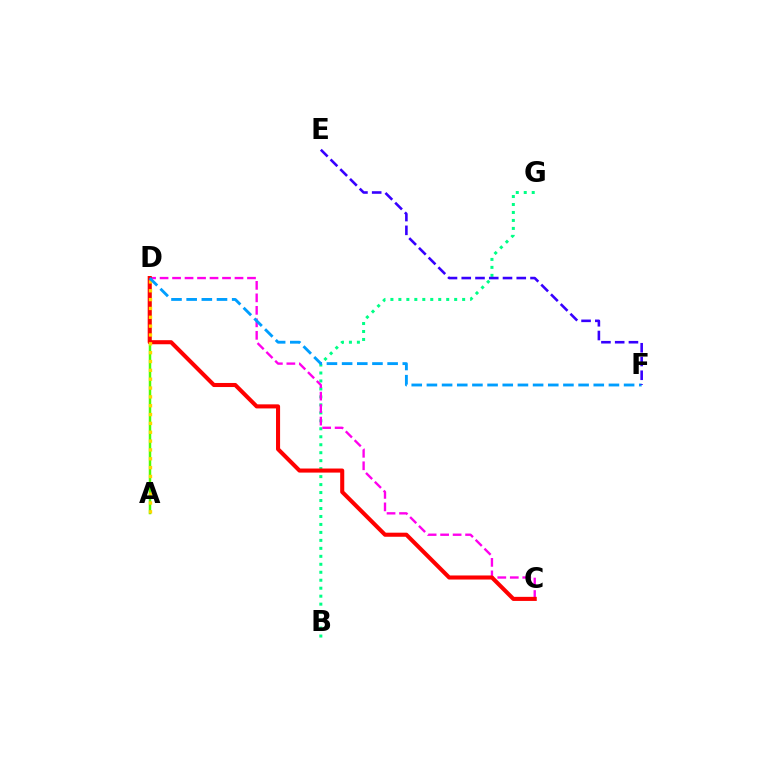{('A', 'D'): [{'color': '#4fff00', 'line_style': 'solid', 'thickness': 1.79}, {'color': '#ffd500', 'line_style': 'dotted', 'thickness': 2.4}], ('B', 'G'): [{'color': '#00ff86', 'line_style': 'dotted', 'thickness': 2.17}], ('C', 'D'): [{'color': '#ff00ed', 'line_style': 'dashed', 'thickness': 1.7}, {'color': '#ff0000', 'line_style': 'solid', 'thickness': 2.93}], ('D', 'F'): [{'color': '#009eff', 'line_style': 'dashed', 'thickness': 2.06}], ('E', 'F'): [{'color': '#3700ff', 'line_style': 'dashed', 'thickness': 1.87}]}